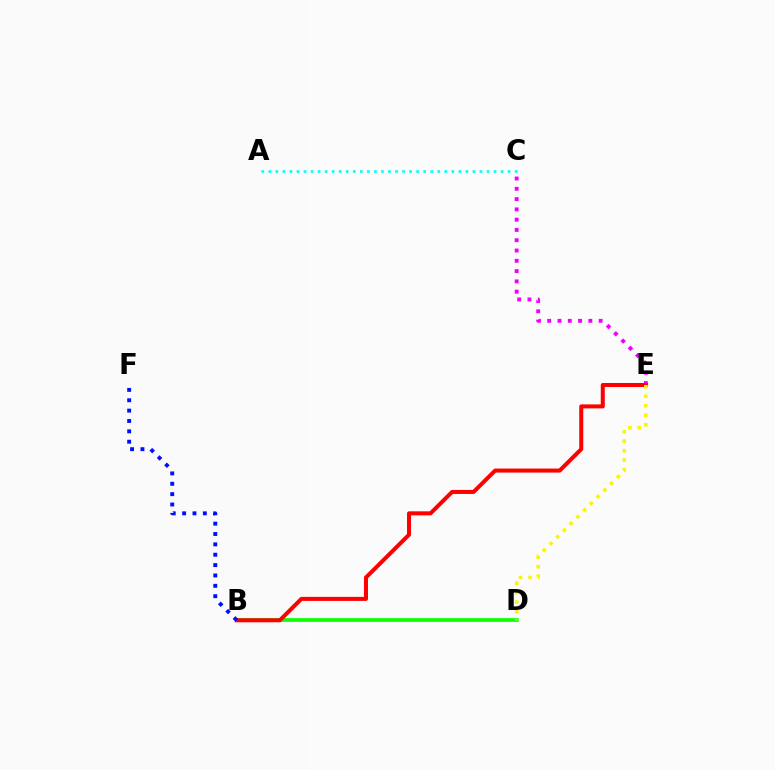{('C', 'E'): [{'color': '#ee00ff', 'line_style': 'dotted', 'thickness': 2.79}], ('B', 'D'): [{'color': '#08ff00', 'line_style': 'solid', 'thickness': 2.63}], ('A', 'C'): [{'color': '#00fff6', 'line_style': 'dotted', 'thickness': 1.91}], ('B', 'E'): [{'color': '#ff0000', 'line_style': 'solid', 'thickness': 2.9}], ('D', 'E'): [{'color': '#fcf500', 'line_style': 'dotted', 'thickness': 2.58}], ('B', 'F'): [{'color': '#0010ff', 'line_style': 'dotted', 'thickness': 2.82}]}